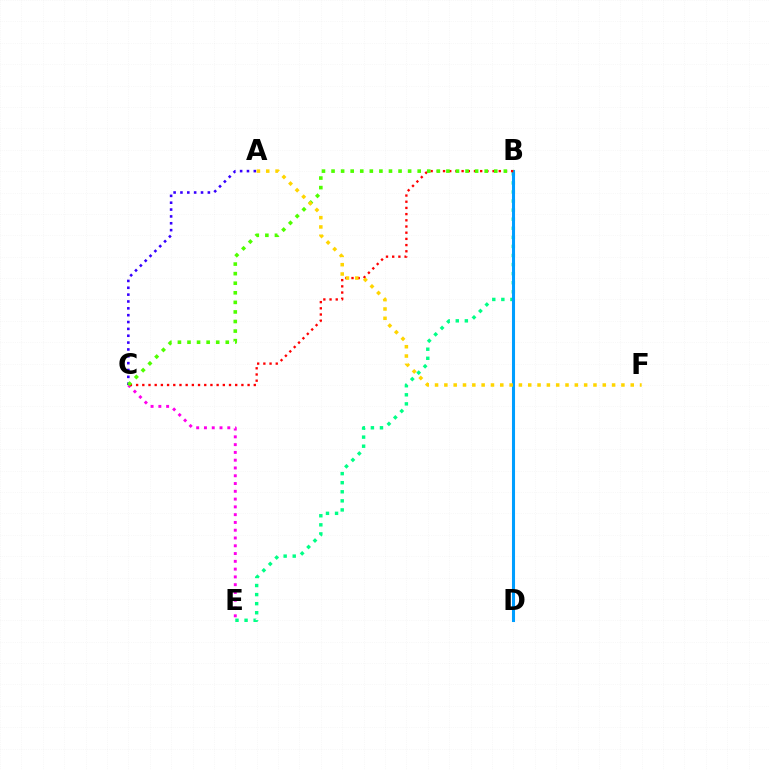{('B', 'E'): [{'color': '#00ff86', 'line_style': 'dotted', 'thickness': 2.47}], ('C', 'E'): [{'color': '#ff00ed', 'line_style': 'dotted', 'thickness': 2.11}], ('B', 'D'): [{'color': '#009eff', 'line_style': 'solid', 'thickness': 2.2}], ('B', 'C'): [{'color': '#ff0000', 'line_style': 'dotted', 'thickness': 1.68}, {'color': '#4fff00', 'line_style': 'dotted', 'thickness': 2.6}], ('A', 'C'): [{'color': '#3700ff', 'line_style': 'dotted', 'thickness': 1.86}], ('A', 'F'): [{'color': '#ffd500', 'line_style': 'dotted', 'thickness': 2.53}]}